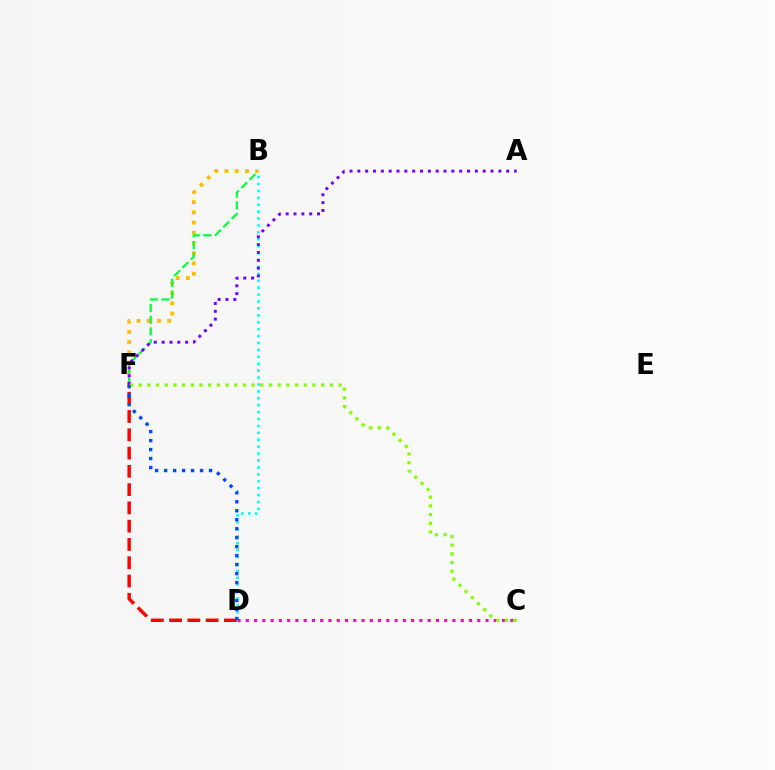{('D', 'F'): [{'color': '#ff0000', 'line_style': 'dashed', 'thickness': 2.48}, {'color': '#004bff', 'line_style': 'dotted', 'thickness': 2.44}], ('B', 'D'): [{'color': '#00fff6', 'line_style': 'dotted', 'thickness': 1.88}], ('B', 'F'): [{'color': '#ffbd00', 'line_style': 'dotted', 'thickness': 2.78}, {'color': '#00ff39', 'line_style': 'dashed', 'thickness': 1.59}], ('A', 'F'): [{'color': '#7200ff', 'line_style': 'dotted', 'thickness': 2.13}], ('C', 'D'): [{'color': '#ff00cf', 'line_style': 'dotted', 'thickness': 2.25}], ('C', 'F'): [{'color': '#84ff00', 'line_style': 'dotted', 'thickness': 2.36}]}